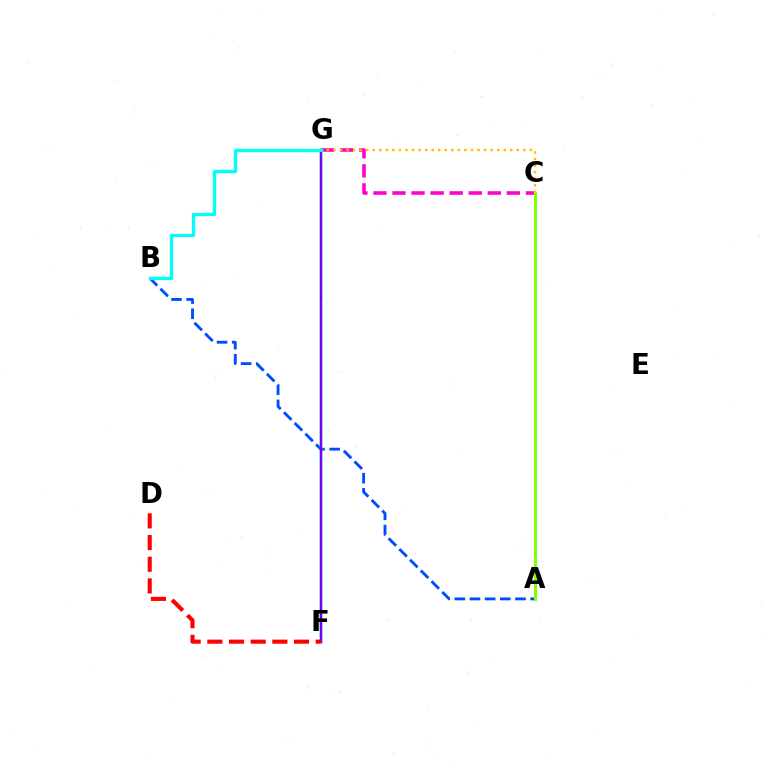{('C', 'G'): [{'color': '#ff00cf', 'line_style': 'dashed', 'thickness': 2.59}, {'color': '#ffbd00', 'line_style': 'dotted', 'thickness': 1.78}], ('A', 'B'): [{'color': '#004bff', 'line_style': 'dashed', 'thickness': 2.06}], ('F', 'G'): [{'color': '#00ff39', 'line_style': 'solid', 'thickness': 1.78}, {'color': '#7200ff', 'line_style': 'solid', 'thickness': 1.71}], ('A', 'C'): [{'color': '#84ff00', 'line_style': 'solid', 'thickness': 2.17}], ('B', 'G'): [{'color': '#00fff6', 'line_style': 'solid', 'thickness': 2.39}], ('D', 'F'): [{'color': '#ff0000', 'line_style': 'dashed', 'thickness': 2.94}]}